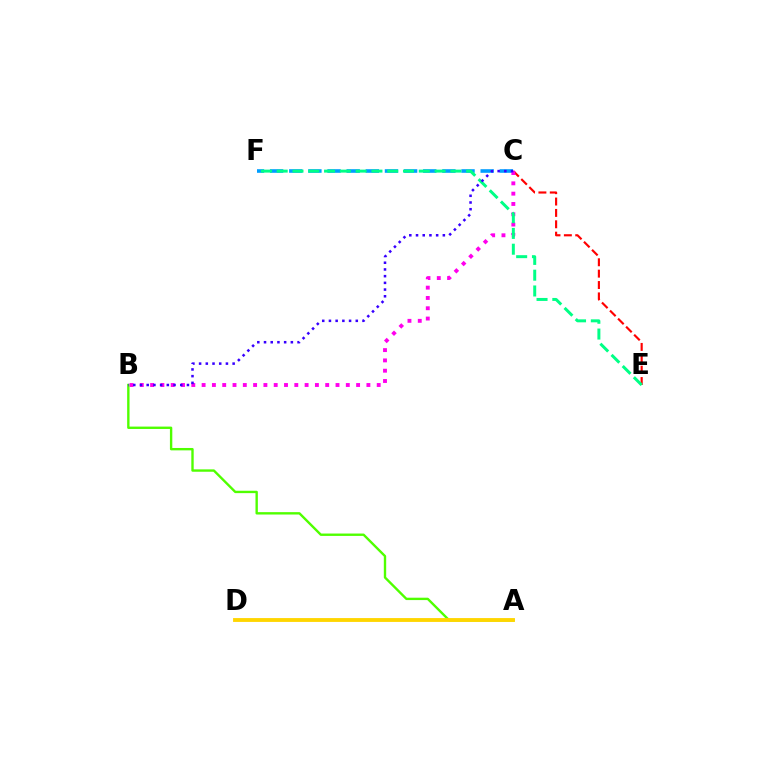{('C', 'E'): [{'color': '#ff0000', 'line_style': 'dashed', 'thickness': 1.55}], ('C', 'F'): [{'color': '#009eff', 'line_style': 'dashed', 'thickness': 2.6}], ('A', 'B'): [{'color': '#4fff00', 'line_style': 'solid', 'thickness': 1.71}], ('B', 'C'): [{'color': '#ff00ed', 'line_style': 'dotted', 'thickness': 2.8}, {'color': '#3700ff', 'line_style': 'dotted', 'thickness': 1.82}], ('E', 'F'): [{'color': '#00ff86', 'line_style': 'dashed', 'thickness': 2.14}], ('A', 'D'): [{'color': '#ffd500', 'line_style': 'solid', 'thickness': 2.78}]}